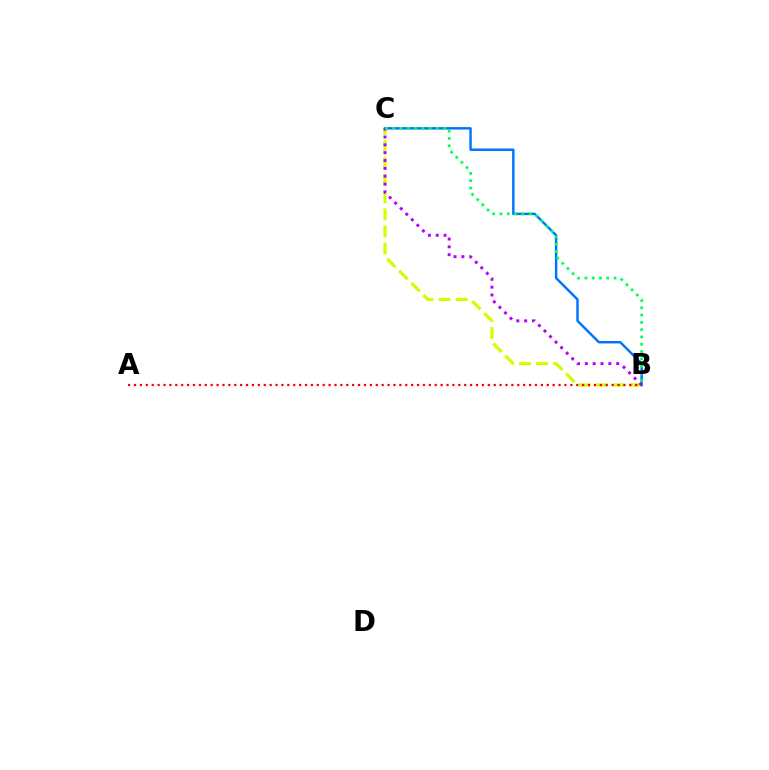{('B', 'C'): [{'color': '#d1ff00', 'line_style': 'dashed', 'thickness': 2.32}, {'color': '#0074ff', 'line_style': 'solid', 'thickness': 1.76}, {'color': '#b900ff', 'line_style': 'dotted', 'thickness': 2.13}, {'color': '#00ff5c', 'line_style': 'dotted', 'thickness': 1.98}], ('A', 'B'): [{'color': '#ff0000', 'line_style': 'dotted', 'thickness': 1.6}]}